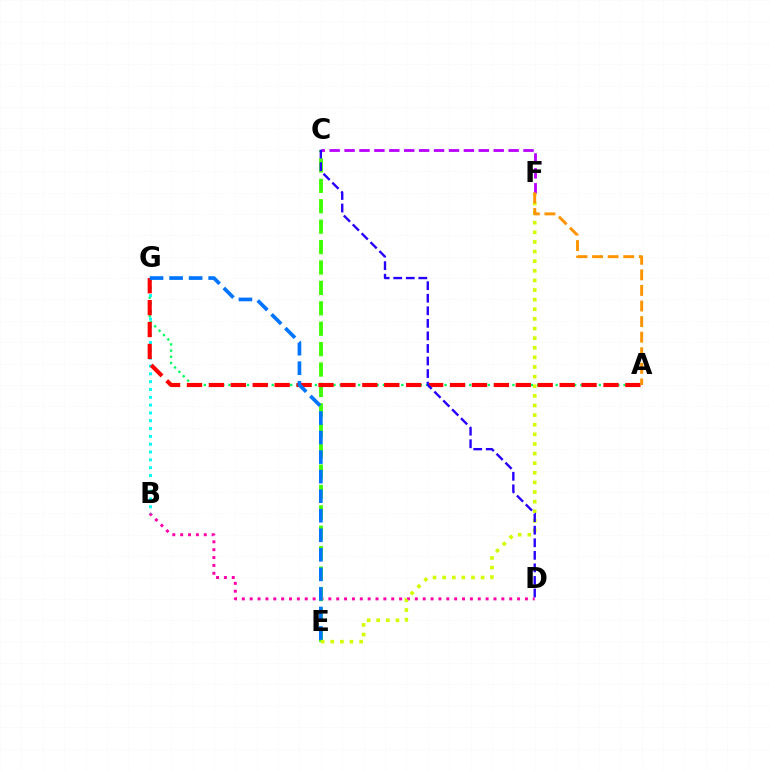{('B', 'D'): [{'color': '#ff00ac', 'line_style': 'dotted', 'thickness': 2.14}], ('A', 'G'): [{'color': '#00ff5c', 'line_style': 'dotted', 'thickness': 1.68}, {'color': '#ff0000', 'line_style': 'dashed', 'thickness': 2.98}], ('C', 'E'): [{'color': '#3dff00', 'line_style': 'dashed', 'thickness': 2.77}], ('E', 'F'): [{'color': '#d1ff00', 'line_style': 'dotted', 'thickness': 2.61}], ('B', 'G'): [{'color': '#00fff6', 'line_style': 'dotted', 'thickness': 2.12}], ('C', 'F'): [{'color': '#b900ff', 'line_style': 'dashed', 'thickness': 2.03}], ('A', 'F'): [{'color': '#ff9400', 'line_style': 'dashed', 'thickness': 2.12}], ('C', 'D'): [{'color': '#2500ff', 'line_style': 'dashed', 'thickness': 1.71}], ('E', 'G'): [{'color': '#0074ff', 'line_style': 'dashed', 'thickness': 2.66}]}